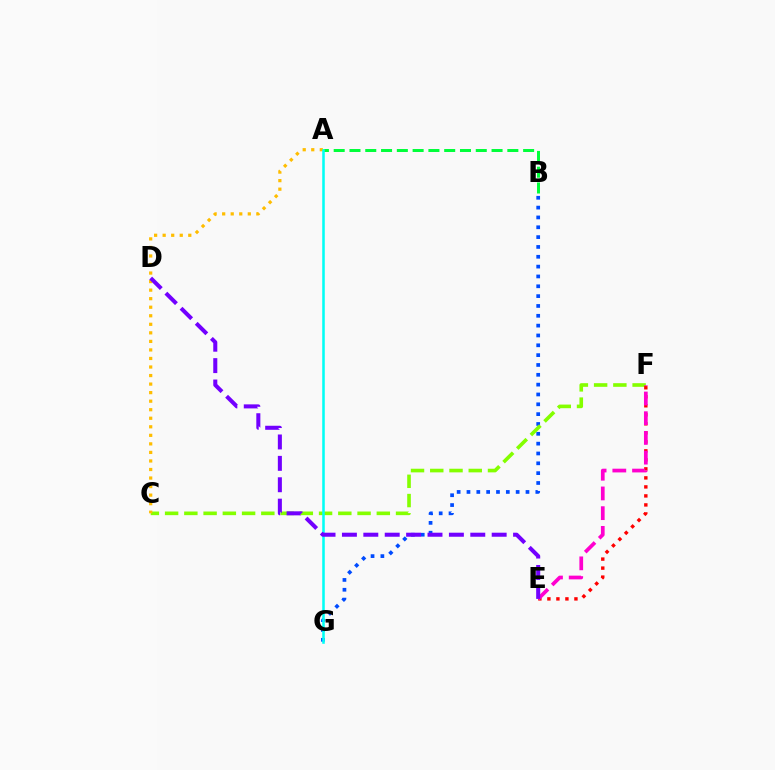{('B', 'G'): [{'color': '#004bff', 'line_style': 'dotted', 'thickness': 2.67}], ('A', 'B'): [{'color': '#00ff39', 'line_style': 'dashed', 'thickness': 2.14}], ('C', 'F'): [{'color': '#84ff00', 'line_style': 'dashed', 'thickness': 2.61}], ('A', 'C'): [{'color': '#ffbd00', 'line_style': 'dotted', 'thickness': 2.32}], ('E', 'F'): [{'color': '#ff0000', 'line_style': 'dotted', 'thickness': 2.45}, {'color': '#ff00cf', 'line_style': 'dashed', 'thickness': 2.68}], ('A', 'G'): [{'color': '#00fff6', 'line_style': 'solid', 'thickness': 1.83}], ('D', 'E'): [{'color': '#7200ff', 'line_style': 'dashed', 'thickness': 2.91}]}